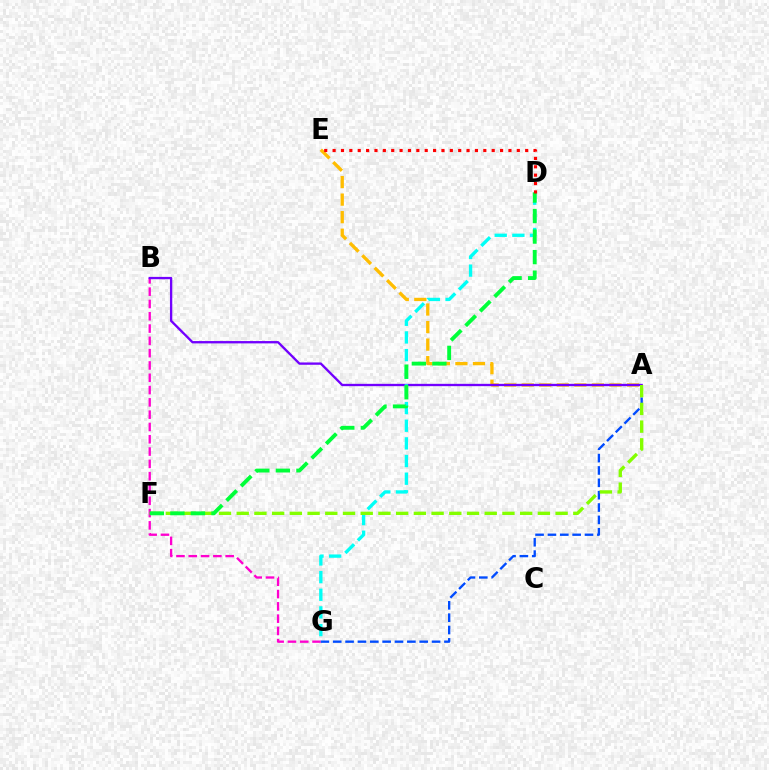{('B', 'G'): [{'color': '#ff00cf', 'line_style': 'dashed', 'thickness': 1.67}], ('A', 'E'): [{'color': '#ffbd00', 'line_style': 'dashed', 'thickness': 2.38}], ('A', 'G'): [{'color': '#004bff', 'line_style': 'dashed', 'thickness': 1.68}], ('A', 'B'): [{'color': '#7200ff', 'line_style': 'solid', 'thickness': 1.68}], ('D', 'G'): [{'color': '#00fff6', 'line_style': 'dashed', 'thickness': 2.4}], ('A', 'F'): [{'color': '#84ff00', 'line_style': 'dashed', 'thickness': 2.41}], ('D', 'F'): [{'color': '#00ff39', 'line_style': 'dashed', 'thickness': 2.79}], ('D', 'E'): [{'color': '#ff0000', 'line_style': 'dotted', 'thickness': 2.27}]}